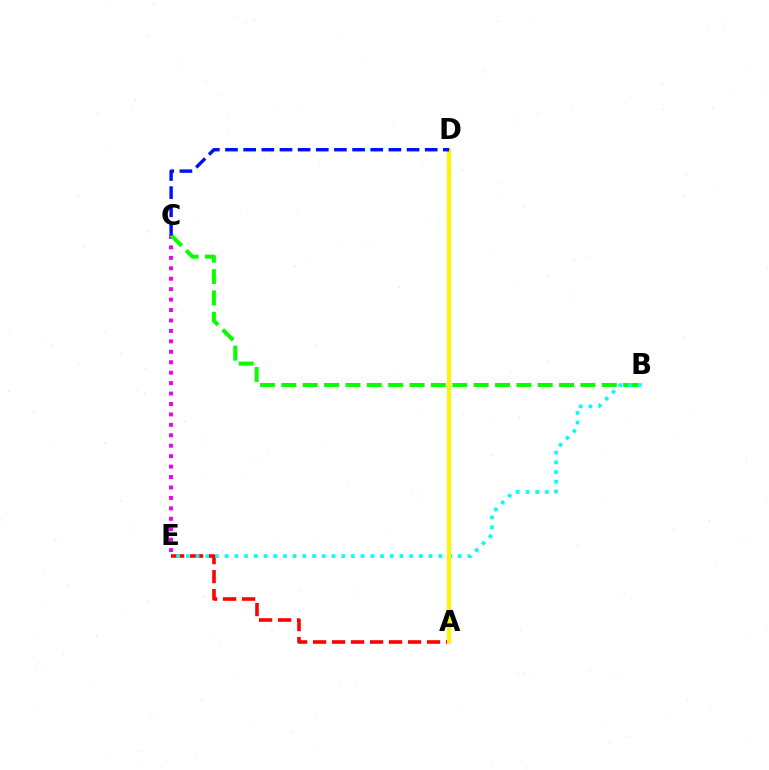{('C', 'E'): [{'color': '#ee00ff', 'line_style': 'dotted', 'thickness': 2.84}], ('A', 'E'): [{'color': '#ff0000', 'line_style': 'dashed', 'thickness': 2.58}], ('B', 'C'): [{'color': '#08ff00', 'line_style': 'dashed', 'thickness': 2.9}], ('B', 'E'): [{'color': '#00fff6', 'line_style': 'dotted', 'thickness': 2.64}], ('A', 'D'): [{'color': '#fcf500', 'line_style': 'solid', 'thickness': 2.91}], ('C', 'D'): [{'color': '#0010ff', 'line_style': 'dashed', 'thickness': 2.47}]}